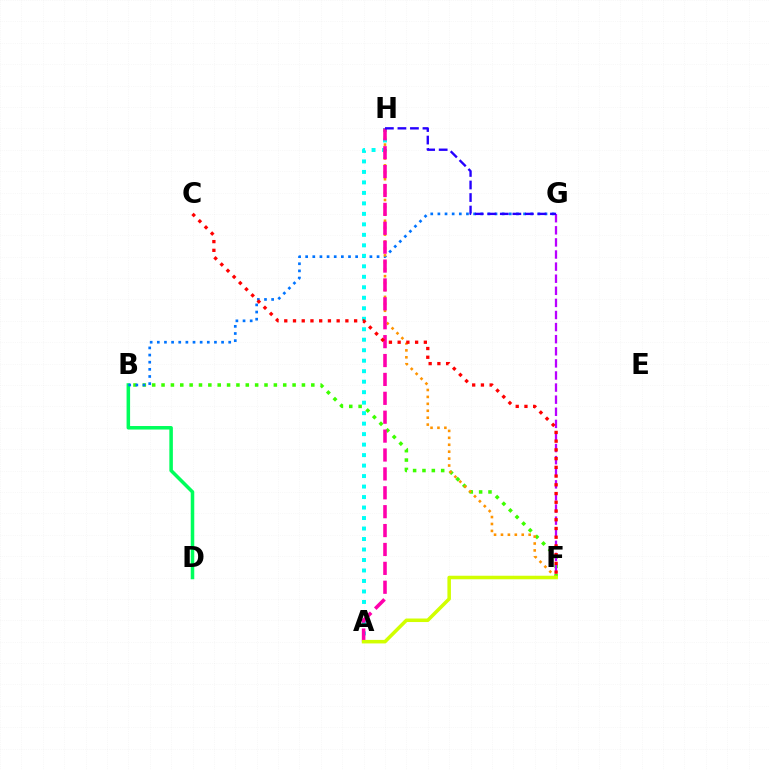{('B', 'D'): [{'color': '#00ff5c', 'line_style': 'solid', 'thickness': 2.54}], ('B', 'F'): [{'color': '#3dff00', 'line_style': 'dotted', 'thickness': 2.54}], ('B', 'G'): [{'color': '#0074ff', 'line_style': 'dotted', 'thickness': 1.94}], ('A', 'H'): [{'color': '#00fff6', 'line_style': 'dotted', 'thickness': 2.85}, {'color': '#ff00ac', 'line_style': 'dashed', 'thickness': 2.57}], ('F', 'G'): [{'color': '#b900ff', 'line_style': 'dashed', 'thickness': 1.64}], ('F', 'H'): [{'color': '#ff9400', 'line_style': 'dotted', 'thickness': 1.88}], ('G', 'H'): [{'color': '#2500ff', 'line_style': 'dashed', 'thickness': 1.7}], ('A', 'F'): [{'color': '#d1ff00', 'line_style': 'solid', 'thickness': 2.54}], ('C', 'F'): [{'color': '#ff0000', 'line_style': 'dotted', 'thickness': 2.37}]}